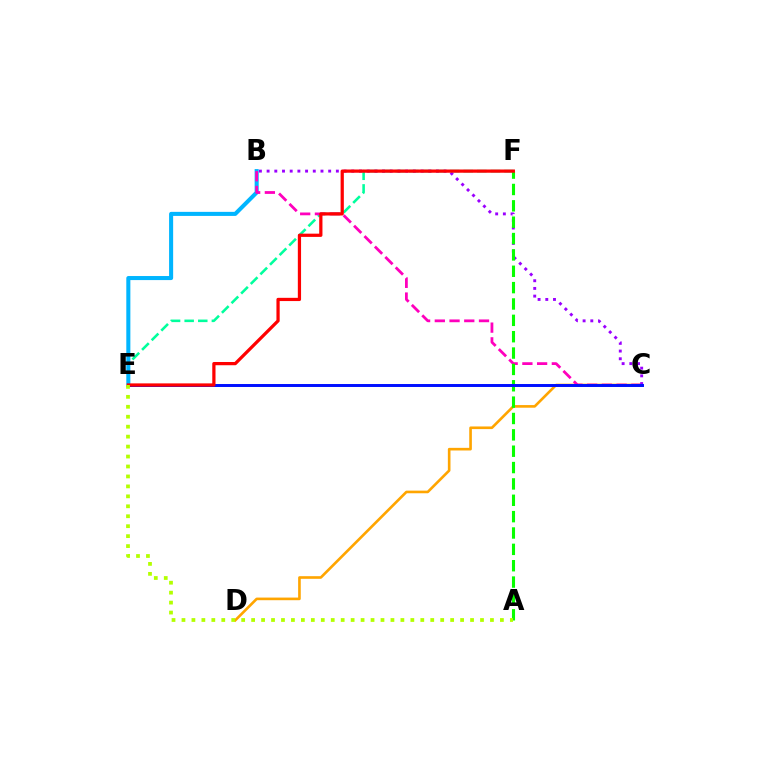{('C', 'D'): [{'color': '#ffa500', 'line_style': 'solid', 'thickness': 1.9}], ('E', 'F'): [{'color': '#00ff9d', 'line_style': 'dashed', 'thickness': 1.85}, {'color': '#ff0000', 'line_style': 'solid', 'thickness': 2.33}], ('B', 'E'): [{'color': '#00b5ff', 'line_style': 'solid', 'thickness': 2.92}], ('B', 'C'): [{'color': '#ff00bd', 'line_style': 'dashed', 'thickness': 2.0}, {'color': '#9b00ff', 'line_style': 'dotted', 'thickness': 2.09}], ('A', 'F'): [{'color': '#08ff00', 'line_style': 'dashed', 'thickness': 2.22}], ('C', 'E'): [{'color': '#0010ff', 'line_style': 'solid', 'thickness': 2.13}], ('A', 'E'): [{'color': '#b3ff00', 'line_style': 'dotted', 'thickness': 2.7}]}